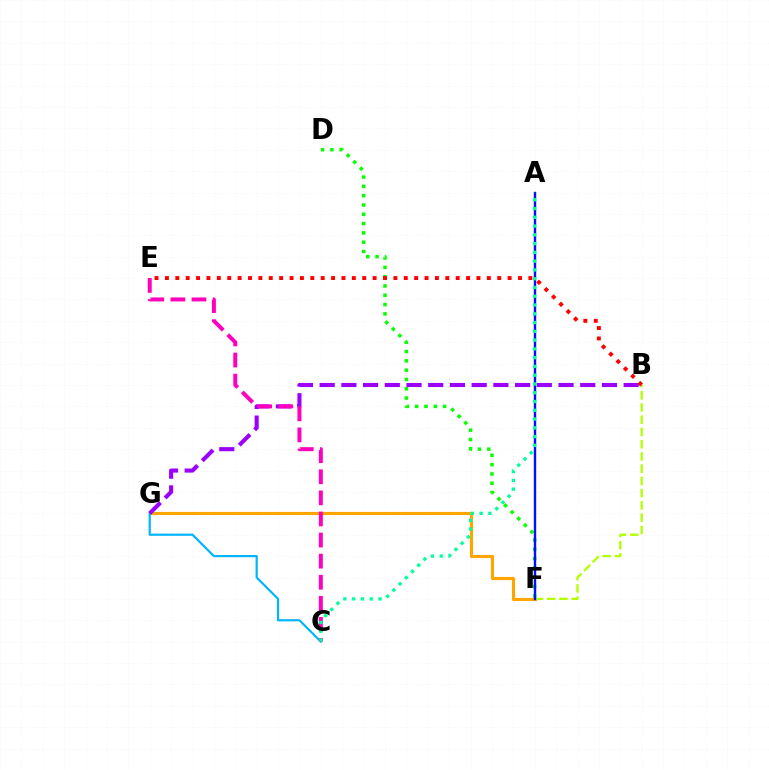{('F', 'G'): [{'color': '#ffa500', 'line_style': 'solid', 'thickness': 2.26}], ('C', 'G'): [{'color': '#00b5ff', 'line_style': 'solid', 'thickness': 1.57}], ('D', 'F'): [{'color': '#08ff00', 'line_style': 'dotted', 'thickness': 2.53}], ('B', 'F'): [{'color': '#b3ff00', 'line_style': 'dashed', 'thickness': 1.66}], ('B', 'G'): [{'color': '#9b00ff', 'line_style': 'dashed', 'thickness': 2.95}], ('A', 'F'): [{'color': '#0010ff', 'line_style': 'solid', 'thickness': 1.72}], ('B', 'E'): [{'color': '#ff0000', 'line_style': 'dotted', 'thickness': 2.82}], ('C', 'E'): [{'color': '#ff00bd', 'line_style': 'dashed', 'thickness': 2.86}], ('A', 'C'): [{'color': '#00ff9d', 'line_style': 'dotted', 'thickness': 2.38}]}